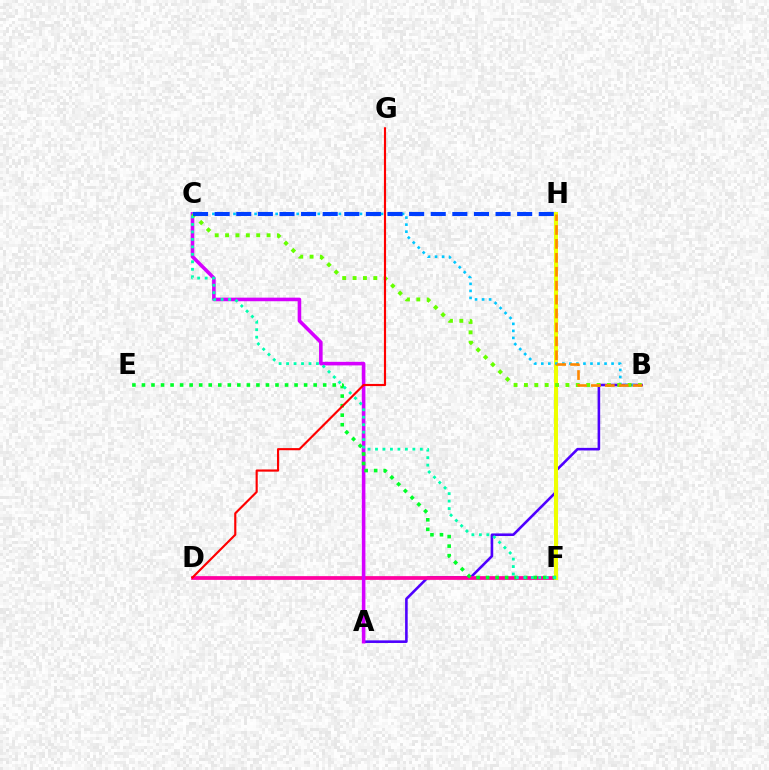{('A', 'B'): [{'color': '#4f00ff', 'line_style': 'solid', 'thickness': 1.87}], ('D', 'F'): [{'color': '#ff00a0', 'line_style': 'solid', 'thickness': 2.69}], ('F', 'H'): [{'color': '#eeff00', 'line_style': 'solid', 'thickness': 2.89}], ('A', 'C'): [{'color': '#d600ff', 'line_style': 'solid', 'thickness': 2.58}], ('E', 'F'): [{'color': '#00ff27', 'line_style': 'dotted', 'thickness': 2.59}], ('B', 'C'): [{'color': '#00c7ff', 'line_style': 'dotted', 'thickness': 1.91}, {'color': '#66ff00', 'line_style': 'dotted', 'thickness': 2.82}], ('D', 'G'): [{'color': '#ff0000', 'line_style': 'solid', 'thickness': 1.55}], ('C', 'F'): [{'color': '#00ffaf', 'line_style': 'dotted', 'thickness': 2.03}], ('C', 'H'): [{'color': '#003fff', 'line_style': 'dashed', 'thickness': 2.94}], ('B', 'H'): [{'color': '#ff8800', 'line_style': 'dashed', 'thickness': 1.89}]}